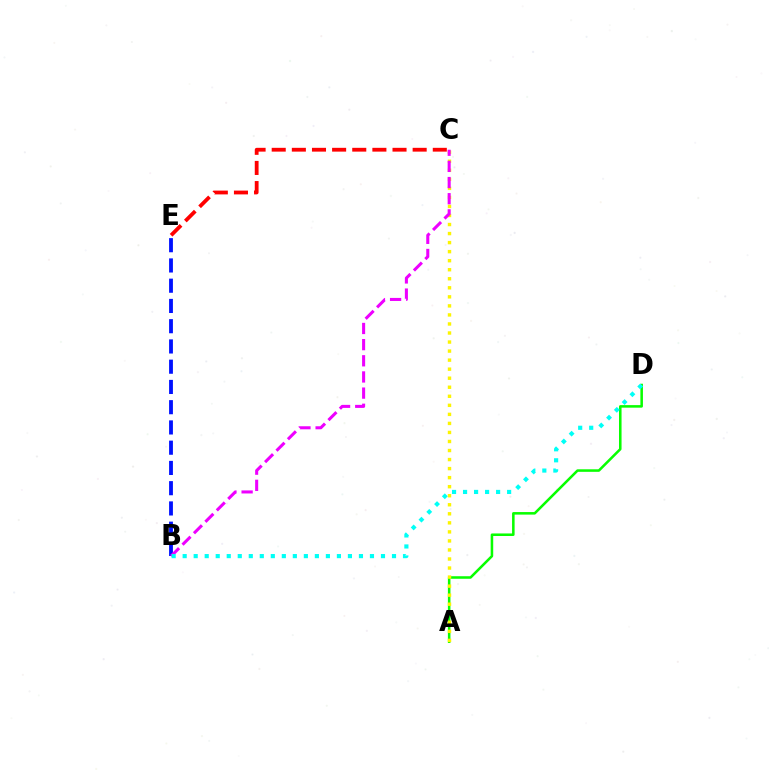{('A', 'D'): [{'color': '#08ff00', 'line_style': 'solid', 'thickness': 1.83}], ('C', 'E'): [{'color': '#ff0000', 'line_style': 'dashed', 'thickness': 2.74}], ('A', 'C'): [{'color': '#fcf500', 'line_style': 'dotted', 'thickness': 2.46}], ('B', 'E'): [{'color': '#0010ff', 'line_style': 'dashed', 'thickness': 2.75}], ('B', 'C'): [{'color': '#ee00ff', 'line_style': 'dashed', 'thickness': 2.2}], ('B', 'D'): [{'color': '#00fff6', 'line_style': 'dotted', 'thickness': 2.99}]}